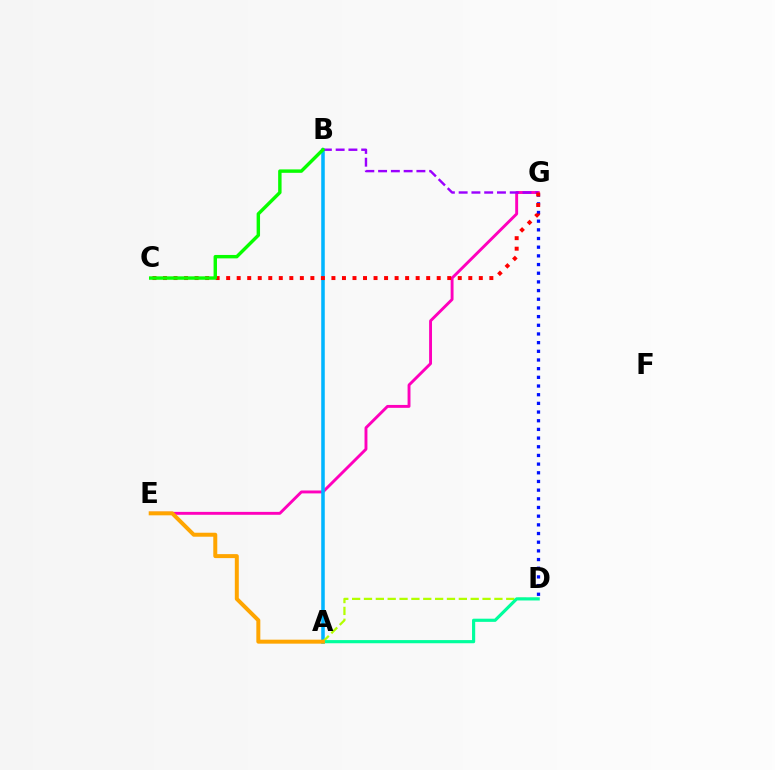{('E', 'G'): [{'color': '#ff00bd', 'line_style': 'solid', 'thickness': 2.09}], ('A', 'B'): [{'color': '#00b5ff', 'line_style': 'solid', 'thickness': 2.55}], ('D', 'G'): [{'color': '#0010ff', 'line_style': 'dotted', 'thickness': 2.36}], ('B', 'G'): [{'color': '#9b00ff', 'line_style': 'dashed', 'thickness': 1.73}], ('A', 'D'): [{'color': '#b3ff00', 'line_style': 'dashed', 'thickness': 1.61}, {'color': '#00ff9d', 'line_style': 'solid', 'thickness': 2.28}], ('C', 'G'): [{'color': '#ff0000', 'line_style': 'dotted', 'thickness': 2.86}], ('A', 'E'): [{'color': '#ffa500', 'line_style': 'solid', 'thickness': 2.87}], ('B', 'C'): [{'color': '#08ff00', 'line_style': 'solid', 'thickness': 2.46}]}